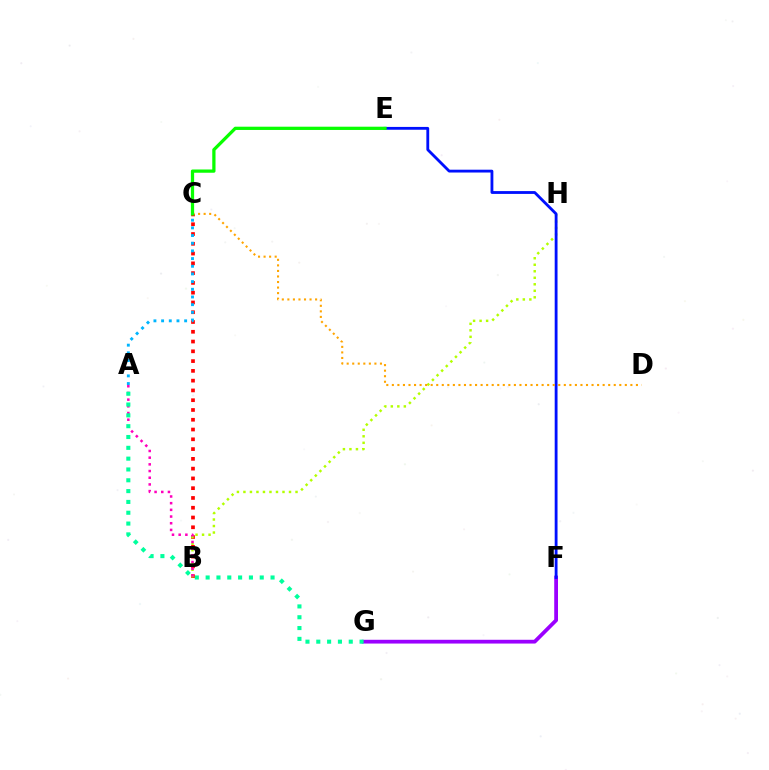{('B', 'C'): [{'color': '#ff0000', 'line_style': 'dotted', 'thickness': 2.66}], ('F', 'G'): [{'color': '#9b00ff', 'line_style': 'solid', 'thickness': 2.72}], ('B', 'H'): [{'color': '#b3ff00', 'line_style': 'dotted', 'thickness': 1.77}], ('A', 'B'): [{'color': '#ff00bd', 'line_style': 'dotted', 'thickness': 1.82}], ('E', 'F'): [{'color': '#0010ff', 'line_style': 'solid', 'thickness': 2.03}], ('C', 'D'): [{'color': '#ffa500', 'line_style': 'dotted', 'thickness': 1.51}], ('C', 'E'): [{'color': '#08ff00', 'line_style': 'solid', 'thickness': 2.35}], ('A', 'G'): [{'color': '#00ff9d', 'line_style': 'dotted', 'thickness': 2.94}], ('A', 'C'): [{'color': '#00b5ff', 'line_style': 'dotted', 'thickness': 2.09}]}